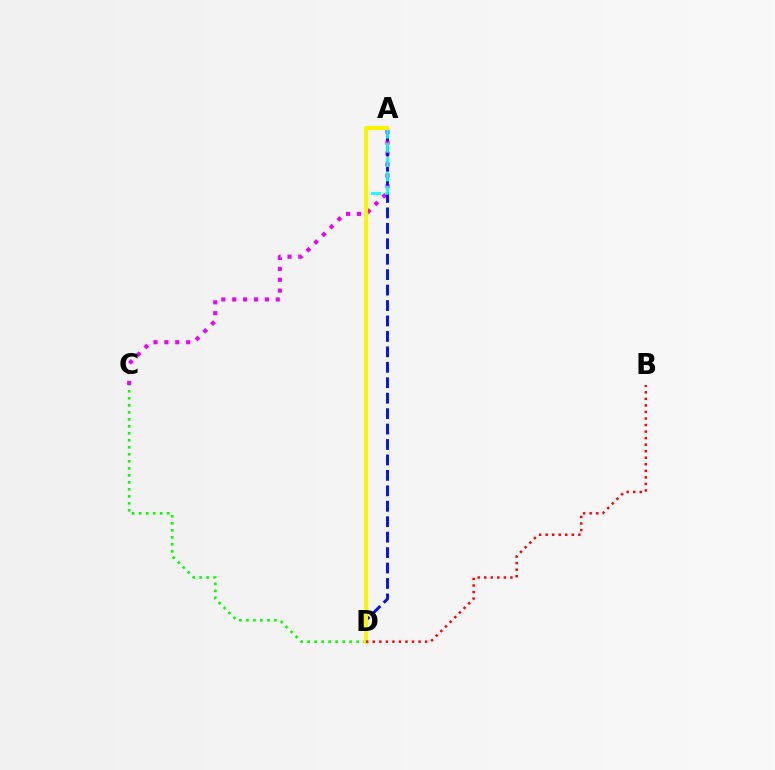{('A', 'C'): [{'color': '#ee00ff', 'line_style': 'dotted', 'thickness': 2.96}], ('A', 'D'): [{'color': '#0010ff', 'line_style': 'dashed', 'thickness': 2.1}, {'color': '#00fff6', 'line_style': 'dashed', 'thickness': 1.94}, {'color': '#fcf500', 'line_style': 'solid', 'thickness': 2.93}], ('C', 'D'): [{'color': '#08ff00', 'line_style': 'dotted', 'thickness': 1.9}], ('B', 'D'): [{'color': '#ff0000', 'line_style': 'dotted', 'thickness': 1.78}]}